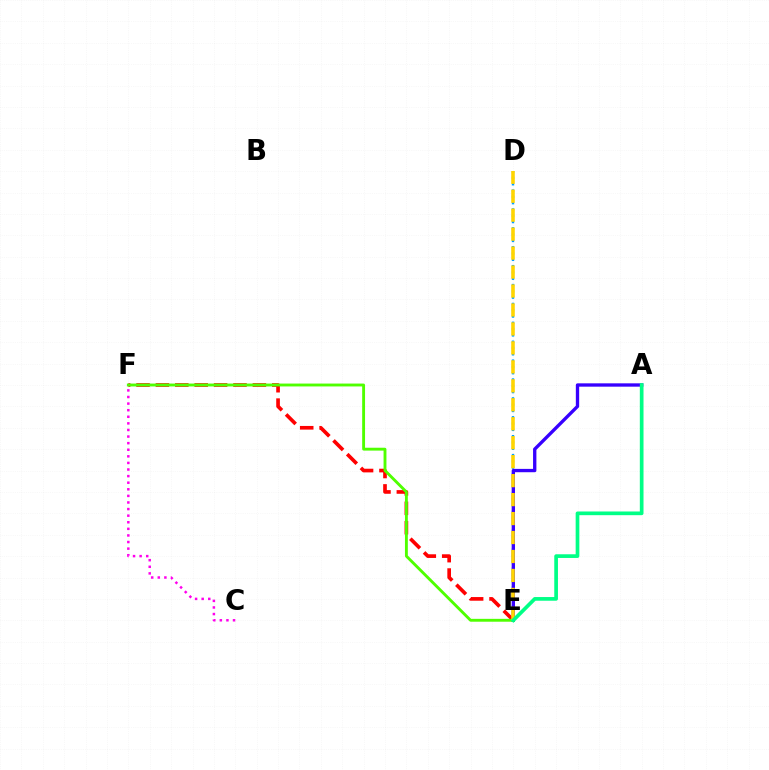{('E', 'F'): [{'color': '#ff0000', 'line_style': 'dashed', 'thickness': 2.63}, {'color': '#4fff00', 'line_style': 'solid', 'thickness': 2.07}], ('D', 'E'): [{'color': '#009eff', 'line_style': 'dotted', 'thickness': 1.71}, {'color': '#ffd500', 'line_style': 'dashed', 'thickness': 2.58}], ('A', 'E'): [{'color': '#3700ff', 'line_style': 'solid', 'thickness': 2.4}, {'color': '#00ff86', 'line_style': 'solid', 'thickness': 2.66}], ('C', 'F'): [{'color': '#ff00ed', 'line_style': 'dotted', 'thickness': 1.79}]}